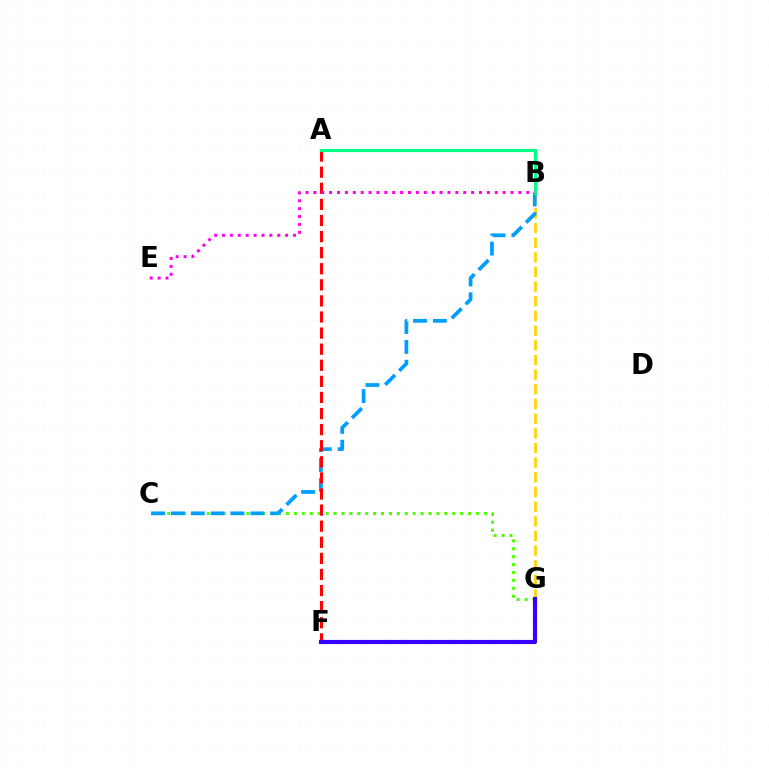{('C', 'G'): [{'color': '#4fff00', 'line_style': 'dotted', 'thickness': 2.15}], ('B', 'G'): [{'color': '#ffd500', 'line_style': 'dashed', 'thickness': 1.99}], ('B', 'C'): [{'color': '#009eff', 'line_style': 'dashed', 'thickness': 2.7}], ('A', 'F'): [{'color': '#ff0000', 'line_style': 'dashed', 'thickness': 2.19}], ('F', 'G'): [{'color': '#3700ff', 'line_style': 'solid', 'thickness': 2.99}], ('A', 'B'): [{'color': '#00ff86', 'line_style': 'solid', 'thickness': 2.29}], ('B', 'E'): [{'color': '#ff00ed', 'line_style': 'dotted', 'thickness': 2.14}]}